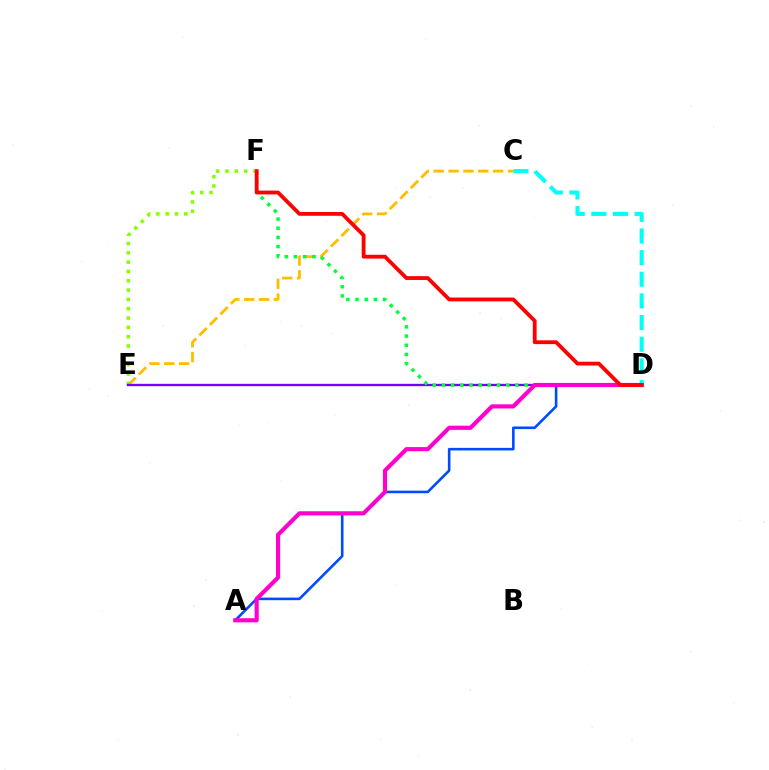{('C', 'E'): [{'color': '#ffbd00', 'line_style': 'dashed', 'thickness': 2.02}], ('E', 'F'): [{'color': '#84ff00', 'line_style': 'dotted', 'thickness': 2.53}], ('D', 'E'): [{'color': '#7200ff', 'line_style': 'solid', 'thickness': 1.69}], ('C', 'D'): [{'color': '#00fff6', 'line_style': 'dashed', 'thickness': 2.94}], ('A', 'D'): [{'color': '#004bff', 'line_style': 'solid', 'thickness': 1.87}, {'color': '#ff00cf', 'line_style': 'solid', 'thickness': 2.98}], ('D', 'F'): [{'color': '#00ff39', 'line_style': 'dotted', 'thickness': 2.49}, {'color': '#ff0000', 'line_style': 'solid', 'thickness': 2.74}]}